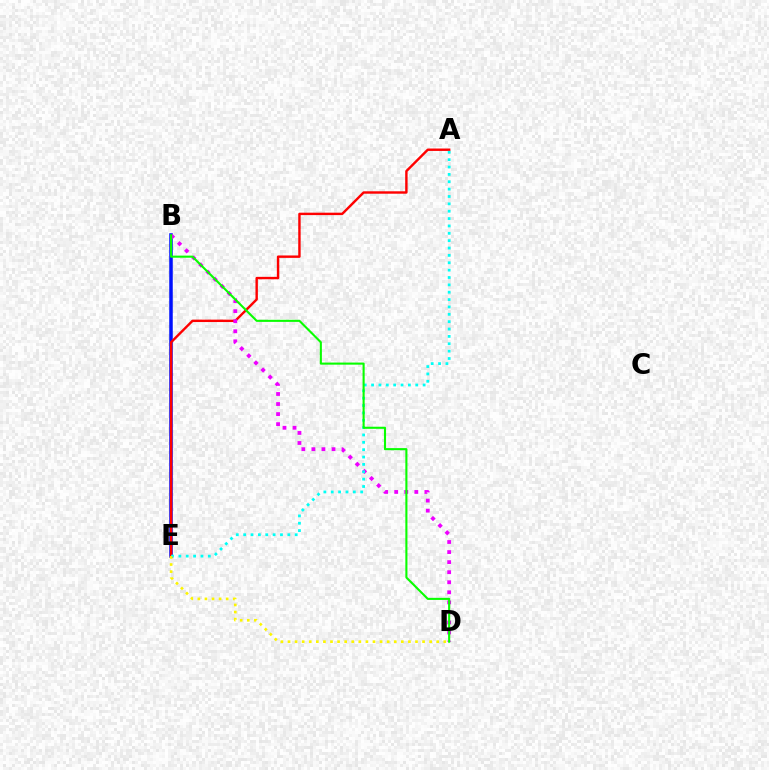{('B', 'E'): [{'color': '#0010ff', 'line_style': 'solid', 'thickness': 2.53}], ('A', 'E'): [{'color': '#ff0000', 'line_style': 'solid', 'thickness': 1.74}, {'color': '#00fff6', 'line_style': 'dotted', 'thickness': 2.0}], ('B', 'D'): [{'color': '#ee00ff', 'line_style': 'dotted', 'thickness': 2.73}, {'color': '#08ff00', 'line_style': 'solid', 'thickness': 1.51}], ('D', 'E'): [{'color': '#fcf500', 'line_style': 'dotted', 'thickness': 1.92}]}